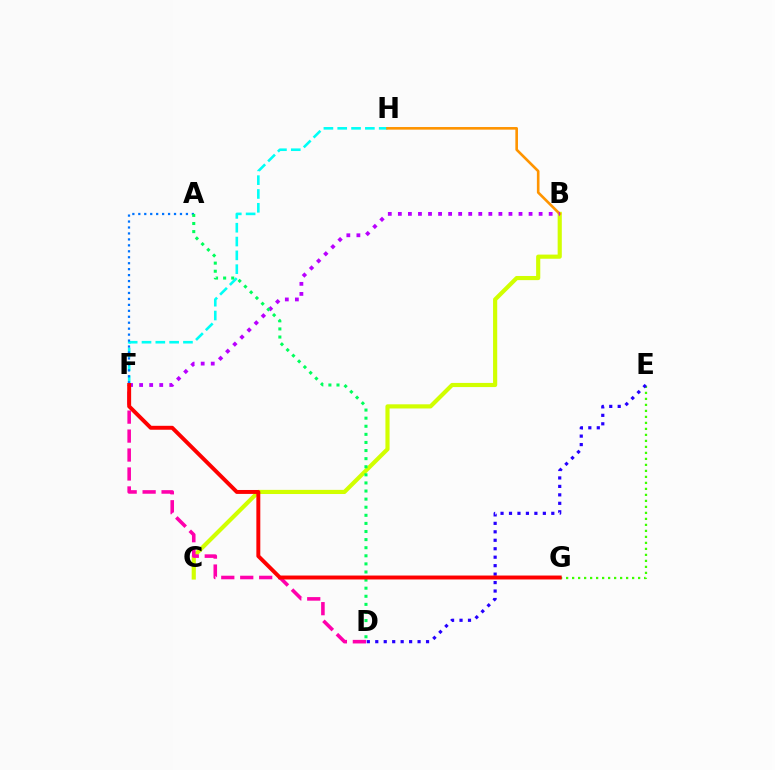{('F', 'H'): [{'color': '#00fff6', 'line_style': 'dashed', 'thickness': 1.88}], ('A', 'F'): [{'color': '#0074ff', 'line_style': 'dotted', 'thickness': 1.62}], ('E', 'G'): [{'color': '#3dff00', 'line_style': 'dotted', 'thickness': 1.63}], ('B', 'C'): [{'color': '#d1ff00', 'line_style': 'solid', 'thickness': 2.99}], ('D', 'E'): [{'color': '#2500ff', 'line_style': 'dotted', 'thickness': 2.3}], ('D', 'F'): [{'color': '#ff00ac', 'line_style': 'dashed', 'thickness': 2.58}], ('B', 'H'): [{'color': '#ff9400', 'line_style': 'solid', 'thickness': 1.89}], ('B', 'F'): [{'color': '#b900ff', 'line_style': 'dotted', 'thickness': 2.73}], ('A', 'D'): [{'color': '#00ff5c', 'line_style': 'dotted', 'thickness': 2.2}], ('F', 'G'): [{'color': '#ff0000', 'line_style': 'solid', 'thickness': 2.83}]}